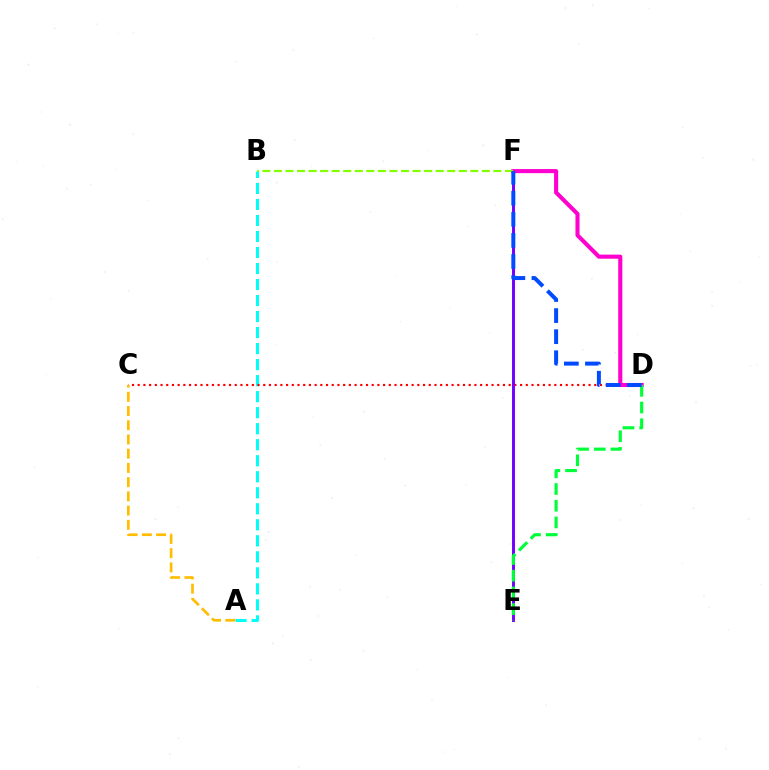{('A', 'B'): [{'color': '#00fff6', 'line_style': 'dashed', 'thickness': 2.18}], ('C', 'D'): [{'color': '#ff0000', 'line_style': 'dotted', 'thickness': 1.55}], ('E', 'F'): [{'color': '#7200ff', 'line_style': 'solid', 'thickness': 2.12}], ('D', 'F'): [{'color': '#ff00cf', 'line_style': 'solid', 'thickness': 2.94}, {'color': '#004bff', 'line_style': 'dashed', 'thickness': 2.86}], ('B', 'F'): [{'color': '#84ff00', 'line_style': 'dashed', 'thickness': 1.57}], ('D', 'E'): [{'color': '#00ff39', 'line_style': 'dashed', 'thickness': 2.27}], ('A', 'C'): [{'color': '#ffbd00', 'line_style': 'dashed', 'thickness': 1.93}]}